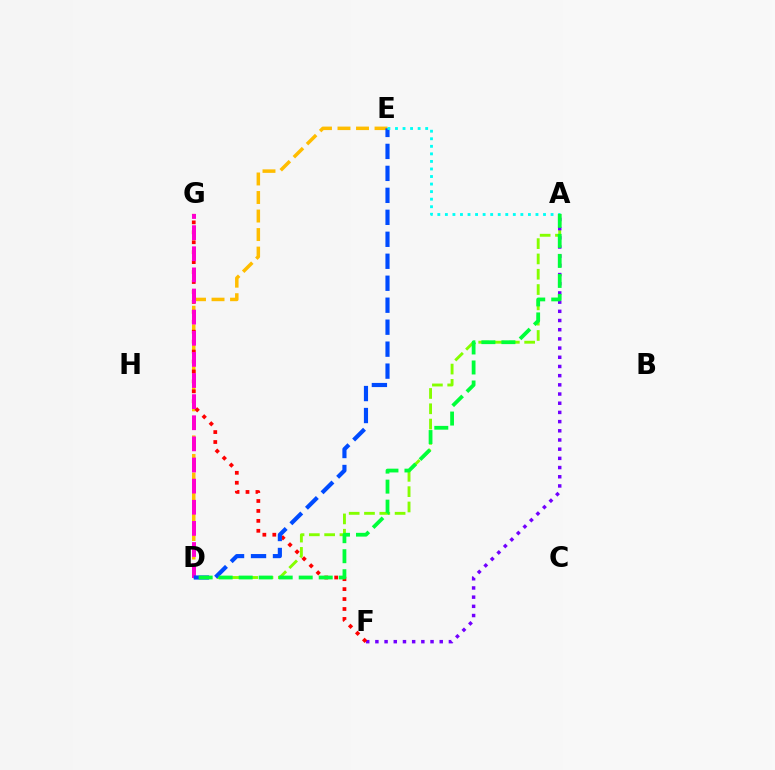{('A', 'D'): [{'color': '#84ff00', 'line_style': 'dashed', 'thickness': 2.08}, {'color': '#00ff39', 'line_style': 'dashed', 'thickness': 2.72}], ('D', 'E'): [{'color': '#ffbd00', 'line_style': 'dashed', 'thickness': 2.52}, {'color': '#004bff', 'line_style': 'dashed', 'thickness': 2.99}], ('A', 'F'): [{'color': '#7200ff', 'line_style': 'dotted', 'thickness': 2.5}], ('F', 'G'): [{'color': '#ff0000', 'line_style': 'dotted', 'thickness': 2.7}], ('D', 'G'): [{'color': '#ff00cf', 'line_style': 'dashed', 'thickness': 2.87}], ('A', 'E'): [{'color': '#00fff6', 'line_style': 'dotted', 'thickness': 2.05}]}